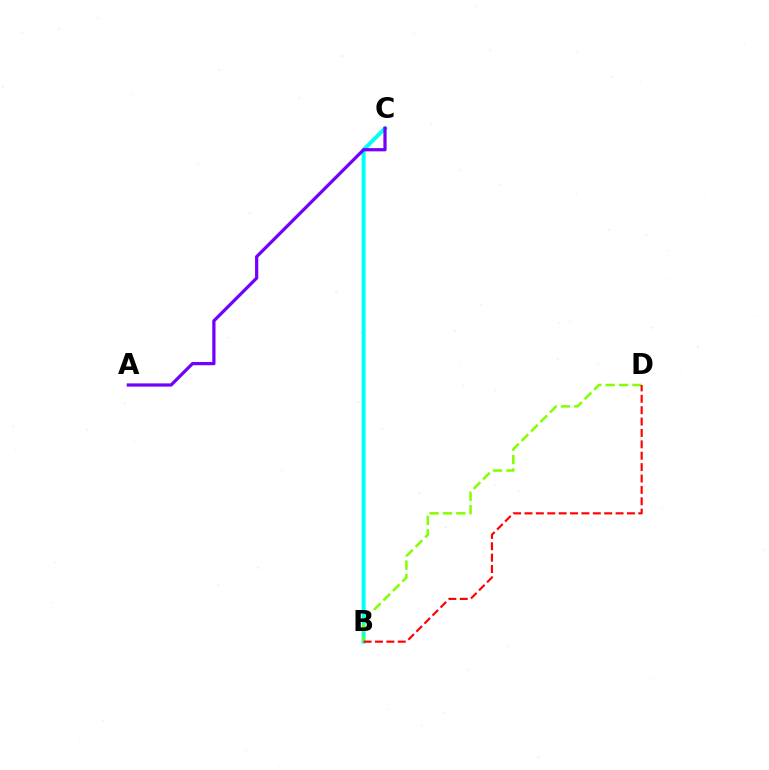{('B', 'C'): [{'color': '#00fff6', 'line_style': 'solid', 'thickness': 2.87}], ('B', 'D'): [{'color': '#84ff00', 'line_style': 'dashed', 'thickness': 1.82}, {'color': '#ff0000', 'line_style': 'dashed', 'thickness': 1.55}], ('A', 'C'): [{'color': '#7200ff', 'line_style': 'solid', 'thickness': 2.33}]}